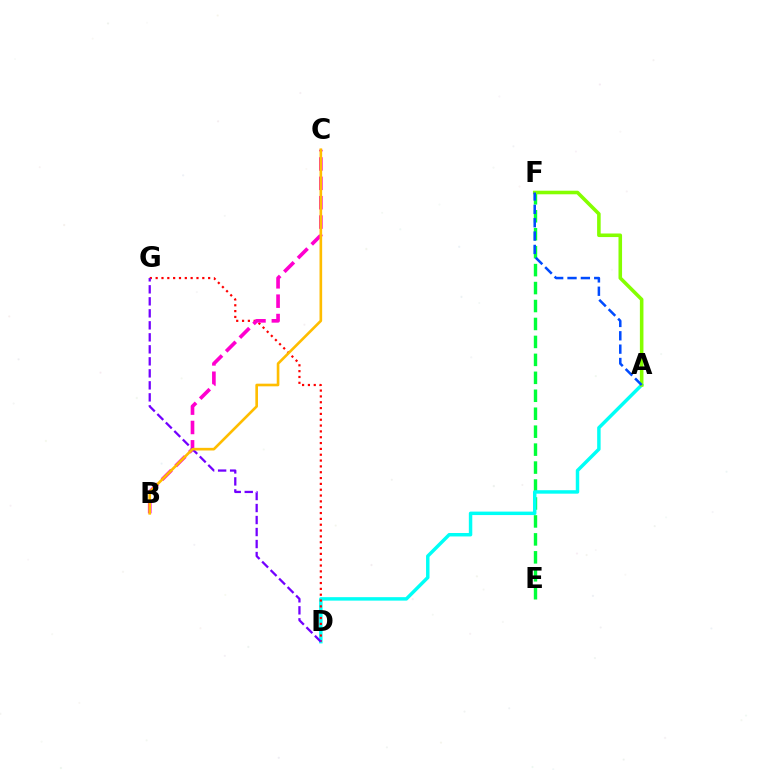{('E', 'F'): [{'color': '#00ff39', 'line_style': 'dashed', 'thickness': 2.44}], ('A', 'D'): [{'color': '#00fff6', 'line_style': 'solid', 'thickness': 2.49}], ('A', 'F'): [{'color': '#84ff00', 'line_style': 'solid', 'thickness': 2.57}, {'color': '#004bff', 'line_style': 'dashed', 'thickness': 1.81}], ('D', 'G'): [{'color': '#ff0000', 'line_style': 'dotted', 'thickness': 1.58}, {'color': '#7200ff', 'line_style': 'dashed', 'thickness': 1.63}], ('B', 'C'): [{'color': '#ff00cf', 'line_style': 'dashed', 'thickness': 2.63}, {'color': '#ffbd00', 'line_style': 'solid', 'thickness': 1.9}]}